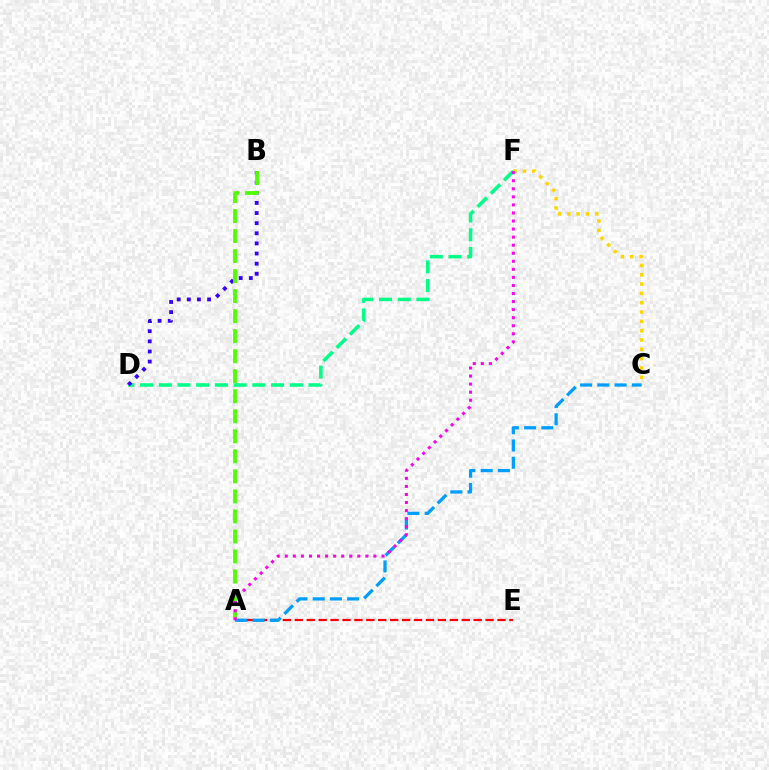{('A', 'E'): [{'color': '#ff0000', 'line_style': 'dashed', 'thickness': 1.62}], ('C', 'F'): [{'color': '#ffd500', 'line_style': 'dotted', 'thickness': 2.53}], ('D', 'F'): [{'color': '#00ff86', 'line_style': 'dashed', 'thickness': 2.54}], ('B', 'D'): [{'color': '#3700ff', 'line_style': 'dotted', 'thickness': 2.75}], ('A', 'B'): [{'color': '#4fff00', 'line_style': 'dashed', 'thickness': 2.72}], ('A', 'C'): [{'color': '#009eff', 'line_style': 'dashed', 'thickness': 2.34}], ('A', 'F'): [{'color': '#ff00ed', 'line_style': 'dotted', 'thickness': 2.19}]}